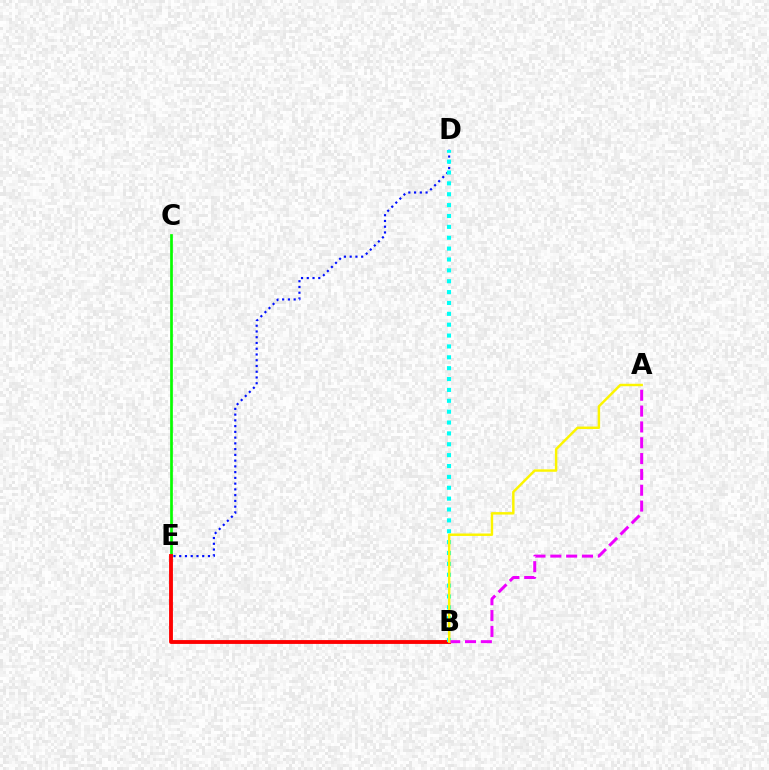{('D', 'E'): [{'color': '#0010ff', 'line_style': 'dotted', 'thickness': 1.56}], ('C', 'E'): [{'color': '#08ff00', 'line_style': 'solid', 'thickness': 1.94}], ('B', 'E'): [{'color': '#ff0000', 'line_style': 'solid', 'thickness': 2.78}], ('B', 'D'): [{'color': '#00fff6', 'line_style': 'dotted', 'thickness': 2.95}], ('A', 'B'): [{'color': '#ee00ff', 'line_style': 'dashed', 'thickness': 2.15}, {'color': '#fcf500', 'line_style': 'solid', 'thickness': 1.77}]}